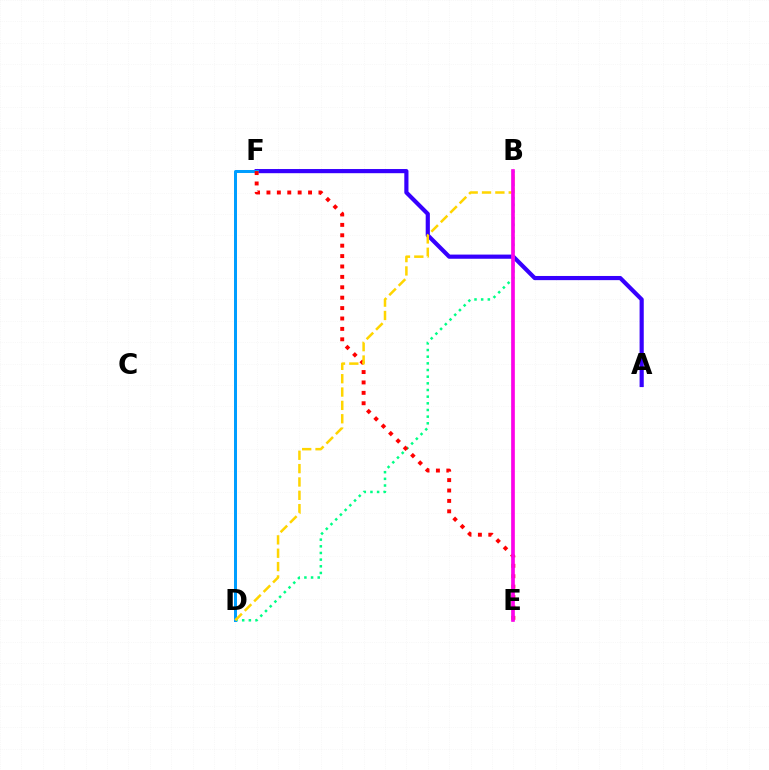{('A', 'F'): [{'color': '#3700ff', 'line_style': 'solid', 'thickness': 3.0}], ('B', 'D'): [{'color': '#00ff86', 'line_style': 'dotted', 'thickness': 1.81}, {'color': '#ffd500', 'line_style': 'dashed', 'thickness': 1.81}], ('D', 'F'): [{'color': '#009eff', 'line_style': 'solid', 'thickness': 2.16}], ('E', 'F'): [{'color': '#ff0000', 'line_style': 'dotted', 'thickness': 2.83}], ('B', 'E'): [{'color': '#4fff00', 'line_style': 'solid', 'thickness': 1.75}, {'color': '#ff00ed', 'line_style': 'solid', 'thickness': 2.62}]}